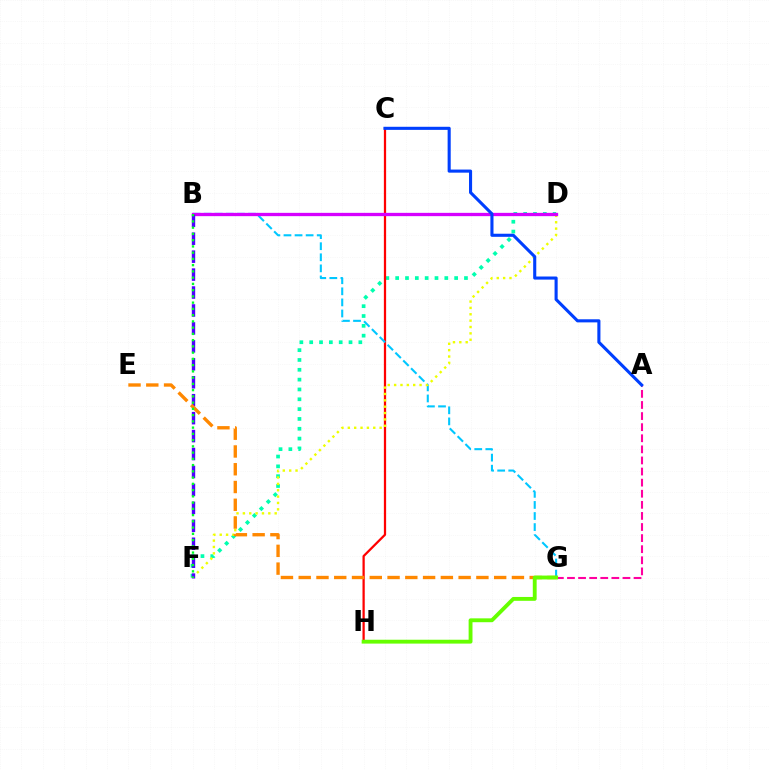{('D', 'F'): [{'color': '#00ffaf', 'line_style': 'dotted', 'thickness': 2.67}, {'color': '#eeff00', 'line_style': 'dotted', 'thickness': 1.73}], ('C', 'H'): [{'color': '#ff0000', 'line_style': 'solid', 'thickness': 1.62}], ('B', 'G'): [{'color': '#00c7ff', 'line_style': 'dashed', 'thickness': 1.51}], ('A', 'G'): [{'color': '#ff00a0', 'line_style': 'dashed', 'thickness': 1.51}], ('B', 'D'): [{'color': '#d600ff', 'line_style': 'solid', 'thickness': 2.37}], ('B', 'F'): [{'color': '#4f00ff', 'line_style': 'dashed', 'thickness': 2.44}, {'color': '#00ff27', 'line_style': 'dotted', 'thickness': 1.7}], ('E', 'G'): [{'color': '#ff8800', 'line_style': 'dashed', 'thickness': 2.41}], ('A', 'C'): [{'color': '#003fff', 'line_style': 'solid', 'thickness': 2.23}], ('G', 'H'): [{'color': '#66ff00', 'line_style': 'solid', 'thickness': 2.78}]}